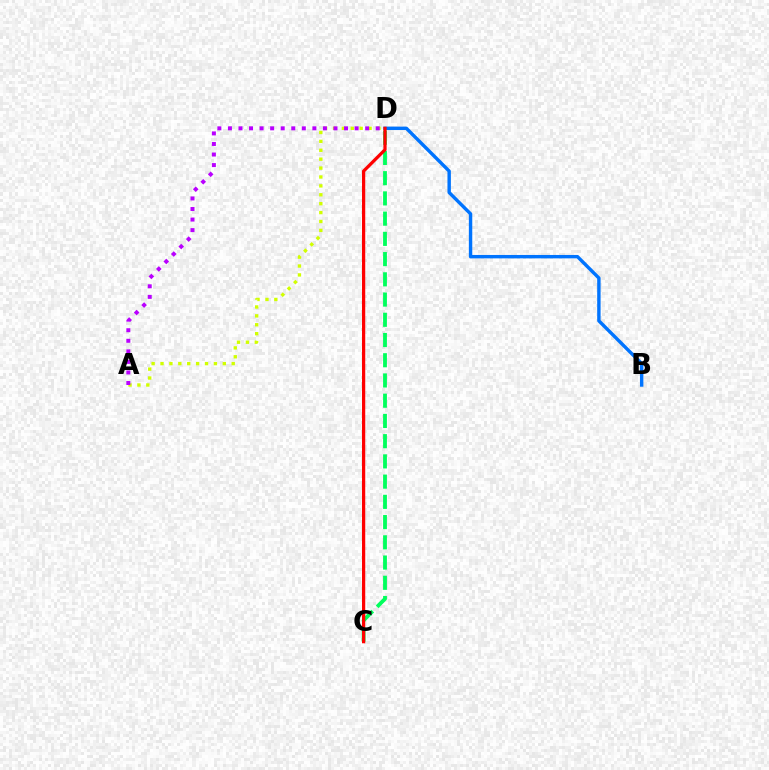{('B', 'D'): [{'color': '#0074ff', 'line_style': 'solid', 'thickness': 2.46}], ('C', 'D'): [{'color': '#00ff5c', 'line_style': 'dashed', 'thickness': 2.75}, {'color': '#ff0000', 'line_style': 'solid', 'thickness': 2.32}], ('A', 'D'): [{'color': '#d1ff00', 'line_style': 'dotted', 'thickness': 2.42}, {'color': '#b900ff', 'line_style': 'dotted', 'thickness': 2.87}]}